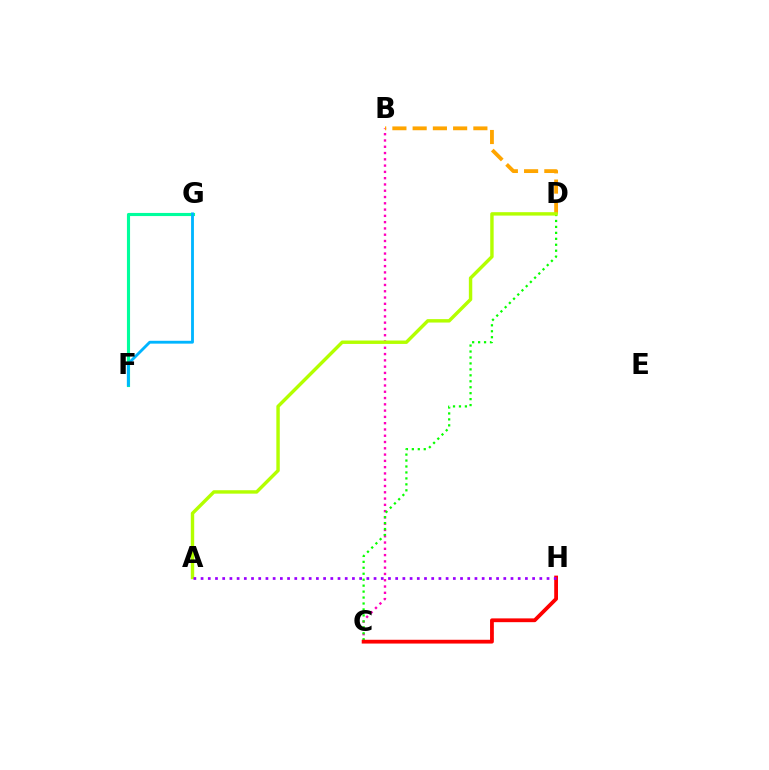{('F', 'G'): [{'color': '#00ff9d', 'line_style': 'solid', 'thickness': 2.25}, {'color': '#00b5ff', 'line_style': 'solid', 'thickness': 2.05}], ('B', 'C'): [{'color': '#ff00bd', 'line_style': 'dotted', 'thickness': 1.71}], ('C', 'D'): [{'color': '#08ff00', 'line_style': 'dotted', 'thickness': 1.62}], ('B', 'D'): [{'color': '#ffa500', 'line_style': 'dashed', 'thickness': 2.75}], ('C', 'H'): [{'color': '#0010ff', 'line_style': 'dotted', 'thickness': 1.69}, {'color': '#ff0000', 'line_style': 'solid', 'thickness': 2.72}], ('A', 'D'): [{'color': '#b3ff00', 'line_style': 'solid', 'thickness': 2.46}], ('A', 'H'): [{'color': '#9b00ff', 'line_style': 'dotted', 'thickness': 1.96}]}